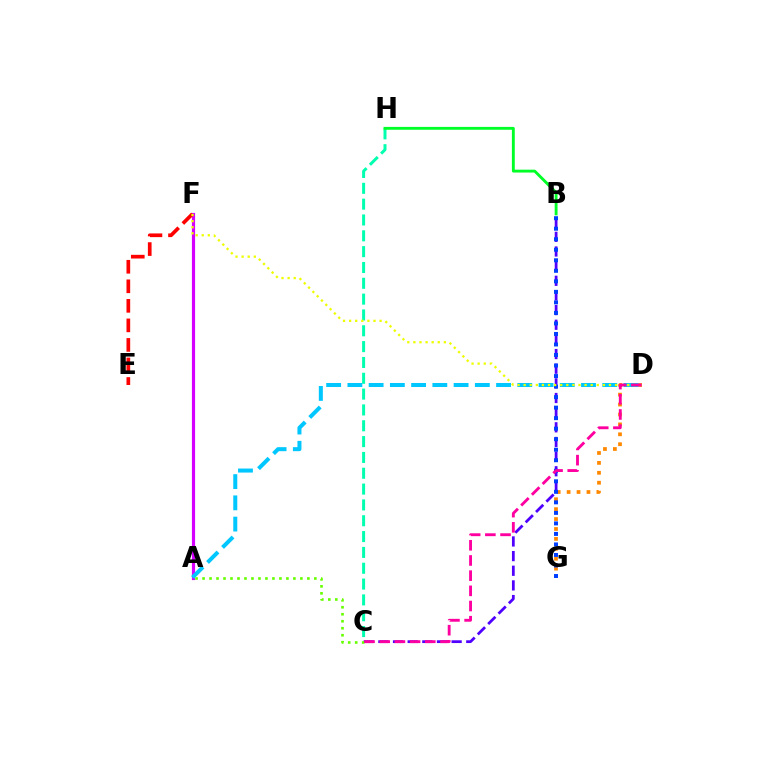{('B', 'C'): [{'color': '#4f00ff', 'line_style': 'dashed', 'thickness': 1.99}], ('D', 'G'): [{'color': '#ff8800', 'line_style': 'dotted', 'thickness': 2.69}], ('C', 'H'): [{'color': '#00ffaf', 'line_style': 'dashed', 'thickness': 2.15}], ('A', 'F'): [{'color': '#d600ff', 'line_style': 'solid', 'thickness': 2.28}], ('B', 'G'): [{'color': '#003fff', 'line_style': 'dotted', 'thickness': 2.86}], ('B', 'H'): [{'color': '#00ff27', 'line_style': 'solid', 'thickness': 2.07}], ('E', 'F'): [{'color': '#ff0000', 'line_style': 'dashed', 'thickness': 2.65}], ('A', 'D'): [{'color': '#00c7ff', 'line_style': 'dashed', 'thickness': 2.89}], ('D', 'F'): [{'color': '#eeff00', 'line_style': 'dotted', 'thickness': 1.66}], ('A', 'C'): [{'color': '#66ff00', 'line_style': 'dotted', 'thickness': 1.9}], ('C', 'D'): [{'color': '#ff00a0', 'line_style': 'dashed', 'thickness': 2.06}]}